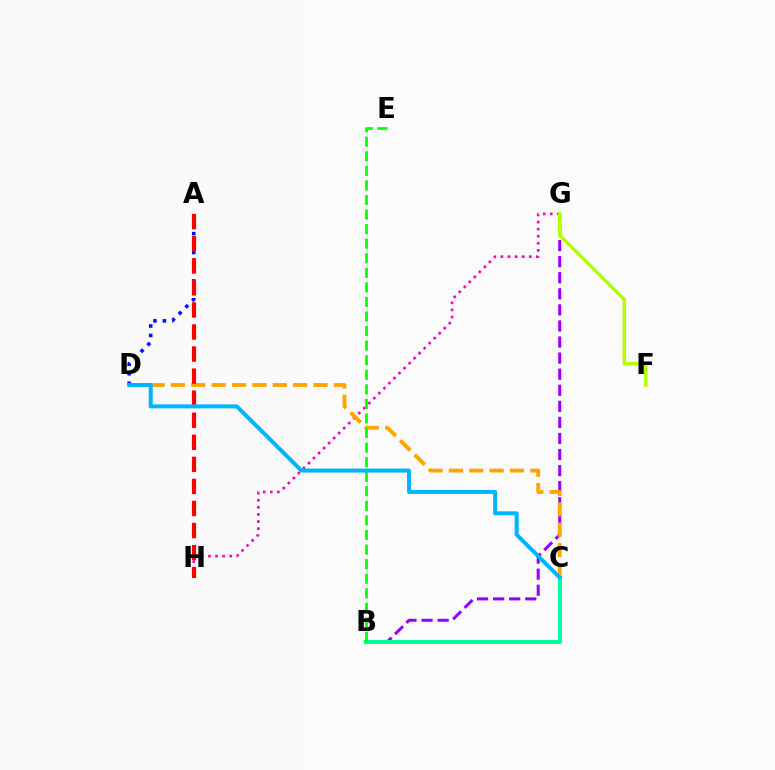{('G', 'H'): [{'color': '#ff00bd', 'line_style': 'dotted', 'thickness': 1.93}], ('B', 'G'): [{'color': '#9b00ff', 'line_style': 'dashed', 'thickness': 2.18}], ('A', 'D'): [{'color': '#0010ff', 'line_style': 'dotted', 'thickness': 2.57}], ('F', 'G'): [{'color': '#b3ff00', 'line_style': 'solid', 'thickness': 2.52}], ('C', 'D'): [{'color': '#ffa500', 'line_style': 'dashed', 'thickness': 2.77}, {'color': '#00b5ff', 'line_style': 'solid', 'thickness': 2.88}], ('B', 'C'): [{'color': '#00ff9d', 'line_style': 'solid', 'thickness': 2.89}], ('A', 'H'): [{'color': '#ff0000', 'line_style': 'dashed', 'thickness': 3.0}], ('B', 'E'): [{'color': '#08ff00', 'line_style': 'dashed', 'thickness': 1.98}]}